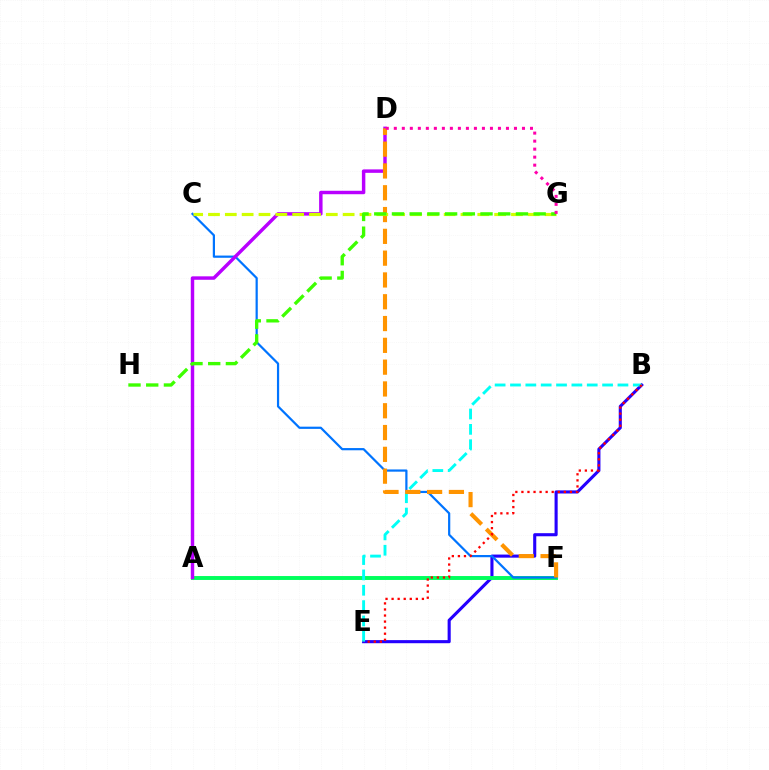{('B', 'E'): [{'color': '#2500ff', 'line_style': 'solid', 'thickness': 2.23}, {'color': '#00fff6', 'line_style': 'dashed', 'thickness': 2.09}, {'color': '#ff0000', 'line_style': 'dotted', 'thickness': 1.65}], ('A', 'F'): [{'color': '#00ff5c', 'line_style': 'solid', 'thickness': 2.82}], ('C', 'F'): [{'color': '#0074ff', 'line_style': 'solid', 'thickness': 1.59}], ('A', 'D'): [{'color': '#b900ff', 'line_style': 'solid', 'thickness': 2.48}], ('D', 'F'): [{'color': '#ff9400', 'line_style': 'dashed', 'thickness': 2.96}], ('C', 'G'): [{'color': '#d1ff00', 'line_style': 'dashed', 'thickness': 2.29}], ('G', 'H'): [{'color': '#3dff00', 'line_style': 'dashed', 'thickness': 2.41}], ('D', 'G'): [{'color': '#ff00ac', 'line_style': 'dotted', 'thickness': 2.18}]}